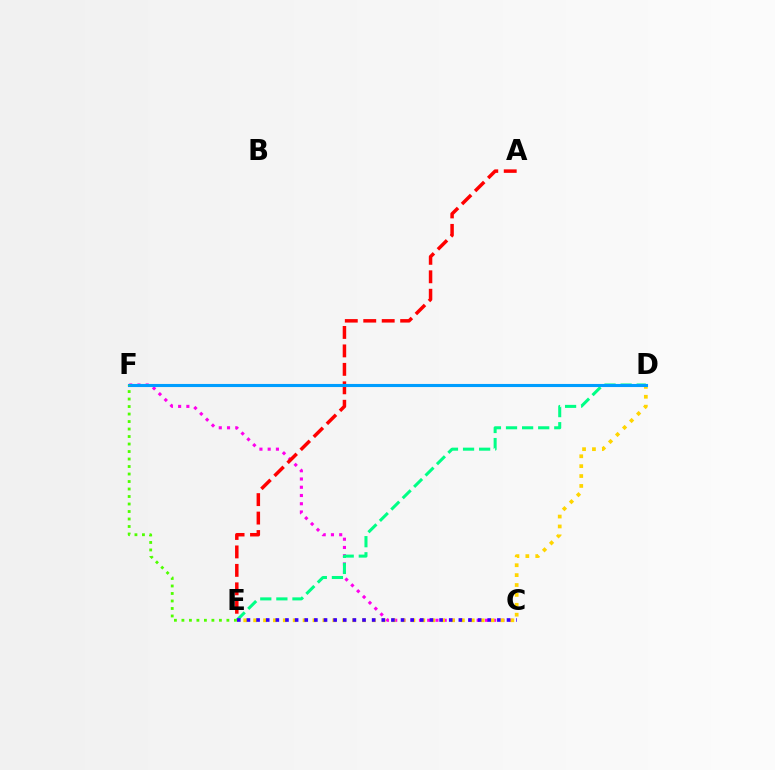{('C', 'F'): [{'color': '#ff00ed', 'line_style': 'dotted', 'thickness': 2.24}], ('A', 'E'): [{'color': '#ff0000', 'line_style': 'dashed', 'thickness': 2.51}], ('D', 'E'): [{'color': '#ffd500', 'line_style': 'dotted', 'thickness': 2.69}, {'color': '#00ff86', 'line_style': 'dashed', 'thickness': 2.19}], ('C', 'E'): [{'color': '#3700ff', 'line_style': 'dotted', 'thickness': 2.62}], ('D', 'F'): [{'color': '#009eff', 'line_style': 'solid', 'thickness': 2.23}], ('E', 'F'): [{'color': '#4fff00', 'line_style': 'dotted', 'thickness': 2.04}]}